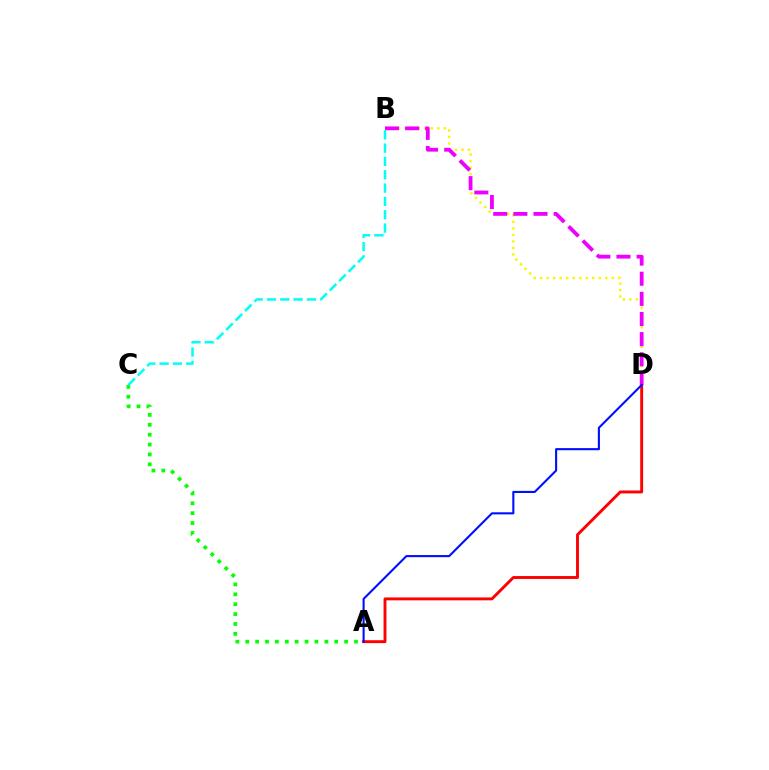{('A', 'D'): [{'color': '#ff0000', 'line_style': 'solid', 'thickness': 2.09}, {'color': '#0010ff', 'line_style': 'solid', 'thickness': 1.52}], ('A', 'C'): [{'color': '#08ff00', 'line_style': 'dotted', 'thickness': 2.69}], ('B', 'D'): [{'color': '#fcf500', 'line_style': 'dotted', 'thickness': 1.77}, {'color': '#ee00ff', 'line_style': 'dashed', 'thickness': 2.74}], ('B', 'C'): [{'color': '#00fff6', 'line_style': 'dashed', 'thickness': 1.81}]}